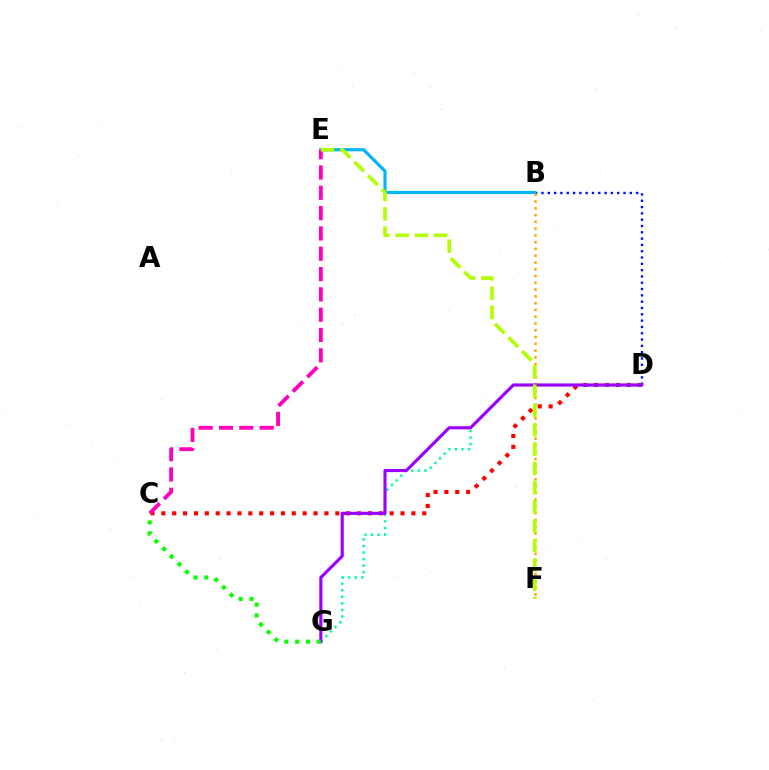{('B', 'D'): [{'color': '#0010ff', 'line_style': 'dotted', 'thickness': 1.71}], ('B', 'E'): [{'color': '#00b5ff', 'line_style': 'solid', 'thickness': 2.29}], ('C', 'D'): [{'color': '#ff0000', 'line_style': 'dotted', 'thickness': 2.95}], ('D', 'G'): [{'color': '#00ff9d', 'line_style': 'dotted', 'thickness': 1.78}, {'color': '#9b00ff', 'line_style': 'solid', 'thickness': 2.25}], ('B', 'F'): [{'color': '#ffa500', 'line_style': 'dotted', 'thickness': 1.84}], ('C', 'E'): [{'color': '#ff00bd', 'line_style': 'dashed', 'thickness': 2.76}], ('C', 'G'): [{'color': '#08ff00', 'line_style': 'dotted', 'thickness': 2.94}], ('E', 'F'): [{'color': '#b3ff00', 'line_style': 'dashed', 'thickness': 2.62}]}